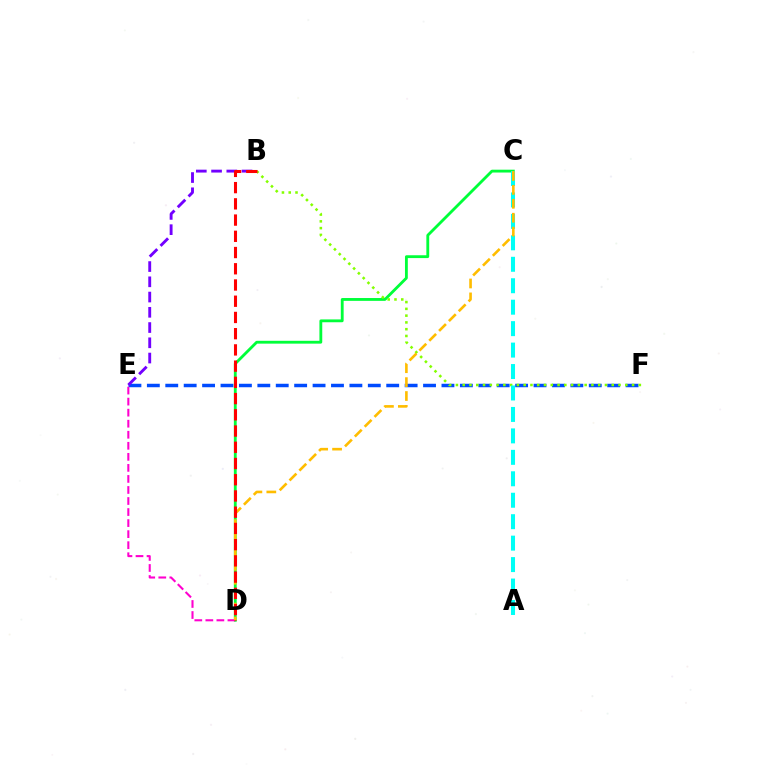{('E', 'F'): [{'color': '#004bff', 'line_style': 'dashed', 'thickness': 2.5}], ('C', 'D'): [{'color': '#00ff39', 'line_style': 'solid', 'thickness': 2.04}, {'color': '#ffbd00', 'line_style': 'dashed', 'thickness': 1.89}], ('D', 'E'): [{'color': '#ff00cf', 'line_style': 'dashed', 'thickness': 1.5}], ('B', 'F'): [{'color': '#84ff00', 'line_style': 'dotted', 'thickness': 1.84}], ('A', 'C'): [{'color': '#00fff6', 'line_style': 'dashed', 'thickness': 2.91}], ('B', 'E'): [{'color': '#7200ff', 'line_style': 'dashed', 'thickness': 2.07}], ('B', 'D'): [{'color': '#ff0000', 'line_style': 'dashed', 'thickness': 2.2}]}